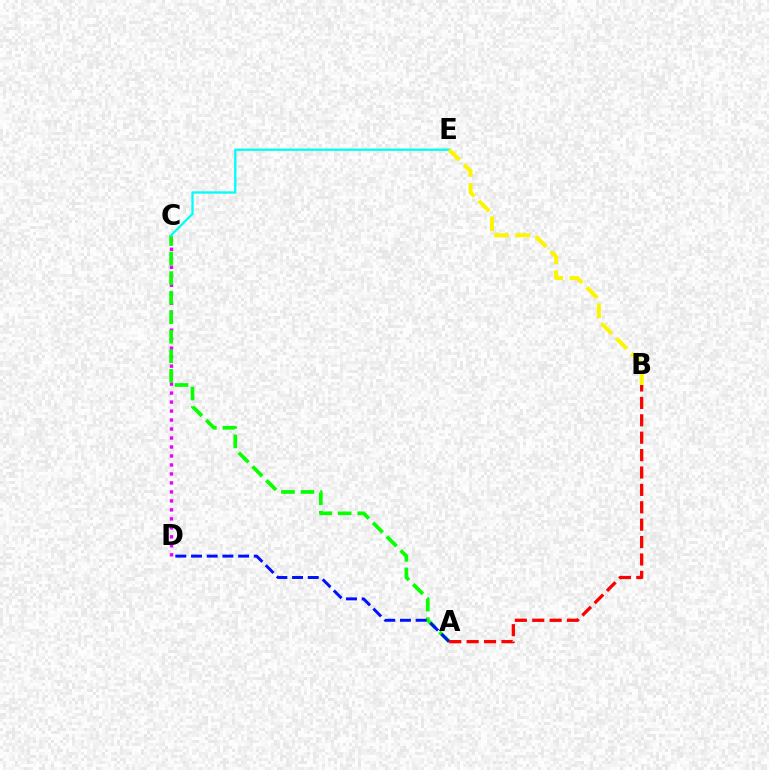{('C', 'D'): [{'color': '#ee00ff', 'line_style': 'dotted', 'thickness': 2.44}], ('A', 'C'): [{'color': '#08ff00', 'line_style': 'dashed', 'thickness': 2.65}], ('C', 'E'): [{'color': '#00fff6', 'line_style': 'solid', 'thickness': 1.66}], ('A', 'D'): [{'color': '#0010ff', 'line_style': 'dashed', 'thickness': 2.13}], ('B', 'E'): [{'color': '#fcf500', 'line_style': 'dashed', 'thickness': 2.87}], ('A', 'B'): [{'color': '#ff0000', 'line_style': 'dashed', 'thickness': 2.36}]}